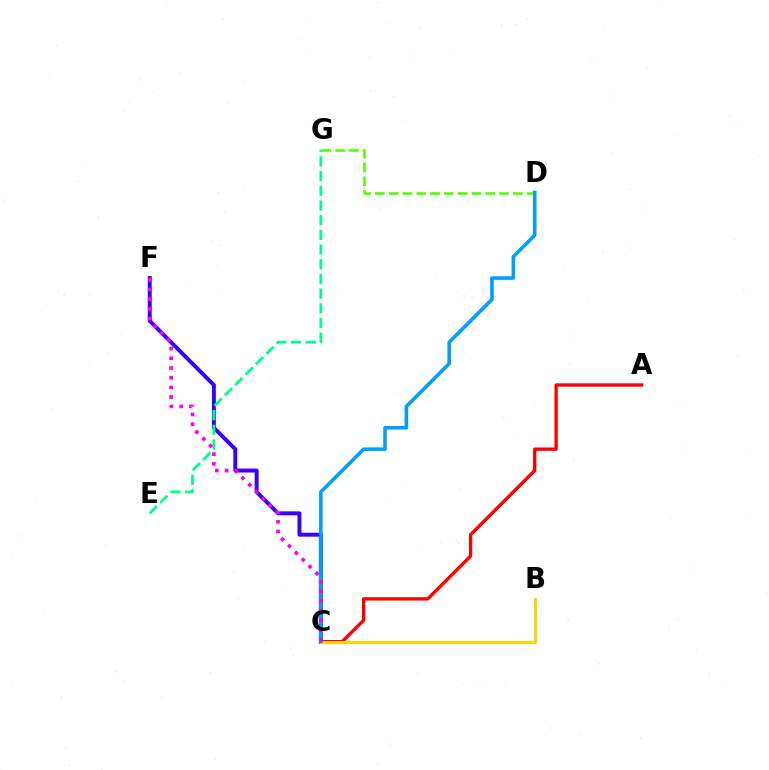{('C', 'F'): [{'color': '#3700ff', 'line_style': 'solid', 'thickness': 2.83}, {'color': '#ff00ed', 'line_style': 'dotted', 'thickness': 2.64}], ('D', 'G'): [{'color': '#4fff00', 'line_style': 'dashed', 'thickness': 1.87}], ('E', 'G'): [{'color': '#00ff86', 'line_style': 'dashed', 'thickness': 1.99}], ('A', 'C'): [{'color': '#ff0000', 'line_style': 'solid', 'thickness': 2.41}], ('B', 'C'): [{'color': '#ffd500', 'line_style': 'solid', 'thickness': 2.12}], ('C', 'D'): [{'color': '#009eff', 'line_style': 'solid', 'thickness': 2.57}]}